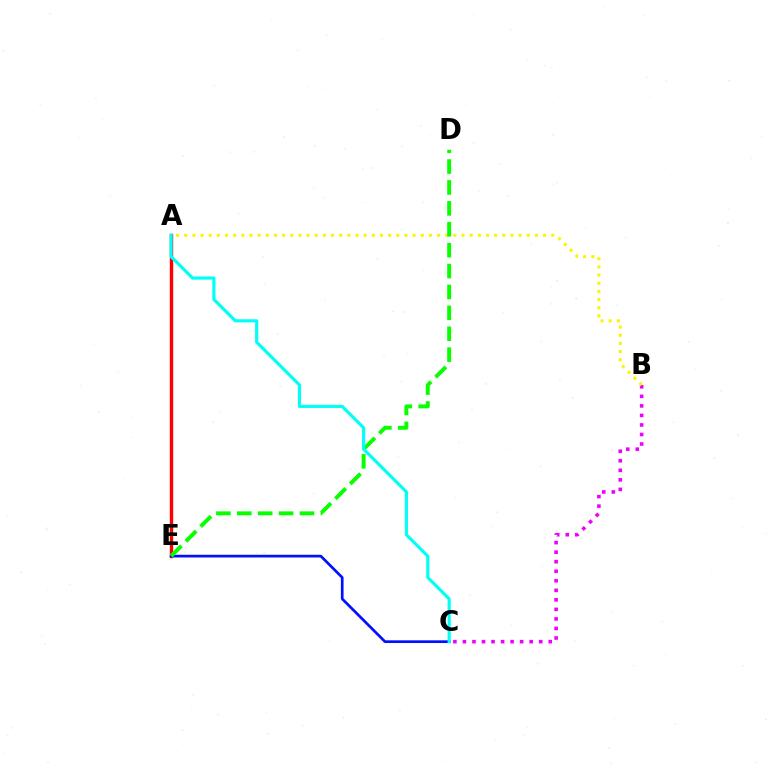{('A', 'E'): [{'color': '#ff0000', 'line_style': 'solid', 'thickness': 2.43}], ('B', 'C'): [{'color': '#ee00ff', 'line_style': 'dotted', 'thickness': 2.59}], ('C', 'E'): [{'color': '#0010ff', 'line_style': 'solid', 'thickness': 1.94}], ('A', 'B'): [{'color': '#fcf500', 'line_style': 'dotted', 'thickness': 2.22}], ('D', 'E'): [{'color': '#08ff00', 'line_style': 'dashed', 'thickness': 2.84}], ('A', 'C'): [{'color': '#00fff6', 'line_style': 'solid', 'thickness': 2.27}]}